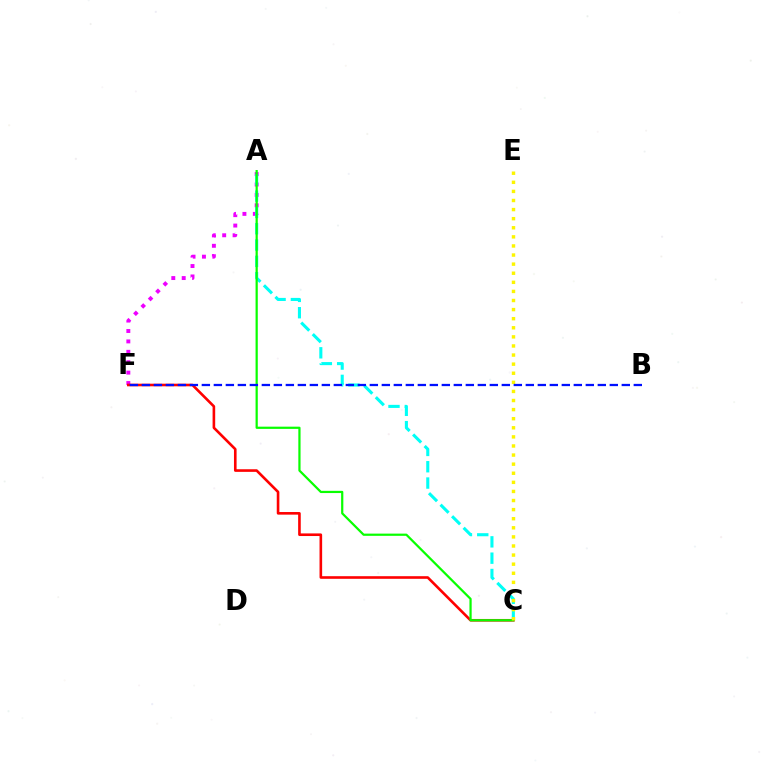{('A', 'F'): [{'color': '#ee00ff', 'line_style': 'dotted', 'thickness': 2.83}], ('A', 'C'): [{'color': '#00fff6', 'line_style': 'dashed', 'thickness': 2.22}, {'color': '#08ff00', 'line_style': 'solid', 'thickness': 1.6}], ('C', 'F'): [{'color': '#ff0000', 'line_style': 'solid', 'thickness': 1.88}], ('C', 'E'): [{'color': '#fcf500', 'line_style': 'dotted', 'thickness': 2.47}], ('B', 'F'): [{'color': '#0010ff', 'line_style': 'dashed', 'thickness': 1.63}]}